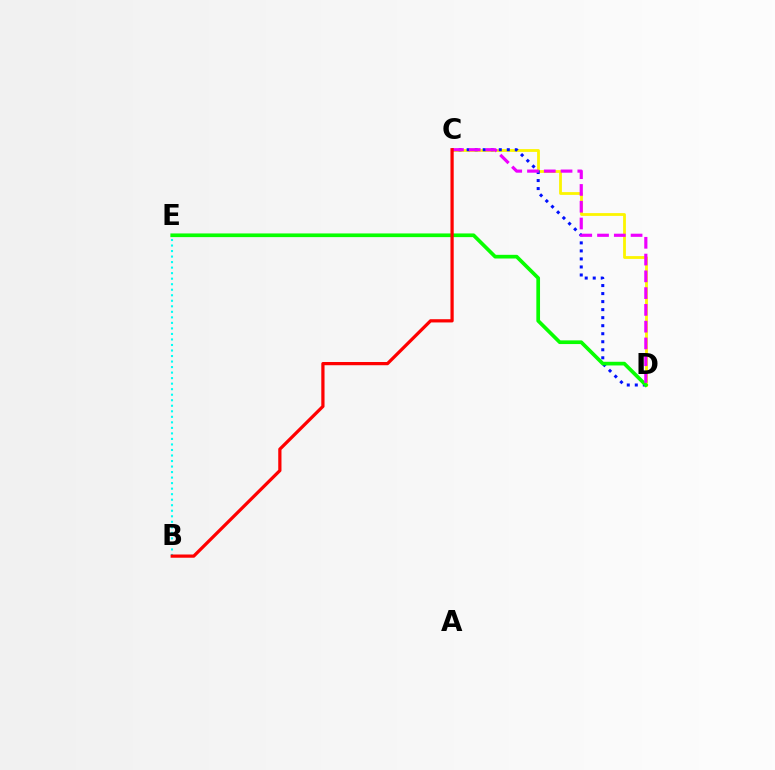{('B', 'E'): [{'color': '#00fff6', 'line_style': 'dotted', 'thickness': 1.5}], ('C', 'D'): [{'color': '#fcf500', 'line_style': 'solid', 'thickness': 2.01}, {'color': '#0010ff', 'line_style': 'dotted', 'thickness': 2.18}, {'color': '#ee00ff', 'line_style': 'dashed', 'thickness': 2.28}], ('D', 'E'): [{'color': '#08ff00', 'line_style': 'solid', 'thickness': 2.65}], ('B', 'C'): [{'color': '#ff0000', 'line_style': 'solid', 'thickness': 2.33}]}